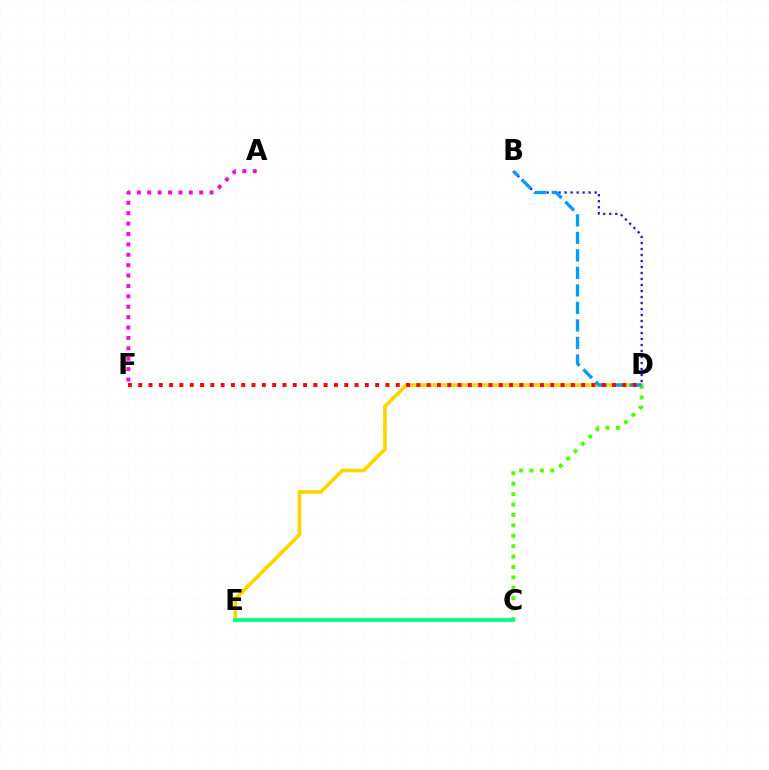{('D', 'E'): [{'color': '#ffd500', 'line_style': 'solid', 'thickness': 2.64}], ('B', 'D'): [{'color': '#3700ff', 'line_style': 'dotted', 'thickness': 1.63}, {'color': '#009eff', 'line_style': 'dashed', 'thickness': 2.38}], ('C', 'D'): [{'color': '#4fff00', 'line_style': 'dotted', 'thickness': 2.83}], ('A', 'F'): [{'color': '#ff00ed', 'line_style': 'dotted', 'thickness': 2.82}], ('C', 'E'): [{'color': '#00ff86', 'line_style': 'solid', 'thickness': 2.76}], ('D', 'F'): [{'color': '#ff0000', 'line_style': 'dotted', 'thickness': 2.8}]}